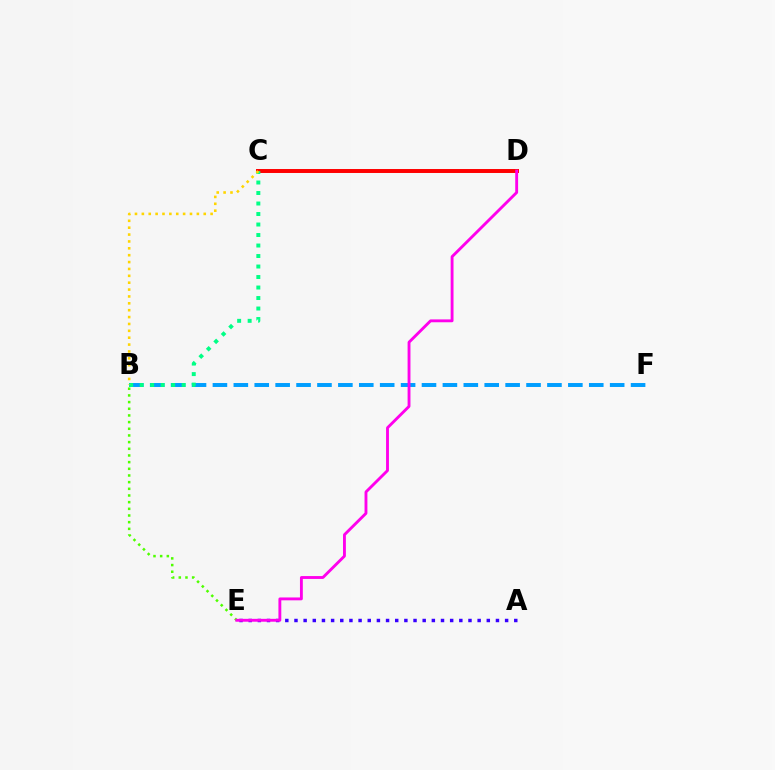{('B', 'F'): [{'color': '#009eff', 'line_style': 'dashed', 'thickness': 2.84}], ('A', 'E'): [{'color': '#3700ff', 'line_style': 'dotted', 'thickness': 2.49}], ('B', 'E'): [{'color': '#4fff00', 'line_style': 'dotted', 'thickness': 1.81}], ('C', 'D'): [{'color': '#ff0000', 'line_style': 'solid', 'thickness': 2.84}], ('B', 'C'): [{'color': '#00ff86', 'line_style': 'dotted', 'thickness': 2.85}, {'color': '#ffd500', 'line_style': 'dotted', 'thickness': 1.87}], ('D', 'E'): [{'color': '#ff00ed', 'line_style': 'solid', 'thickness': 2.06}]}